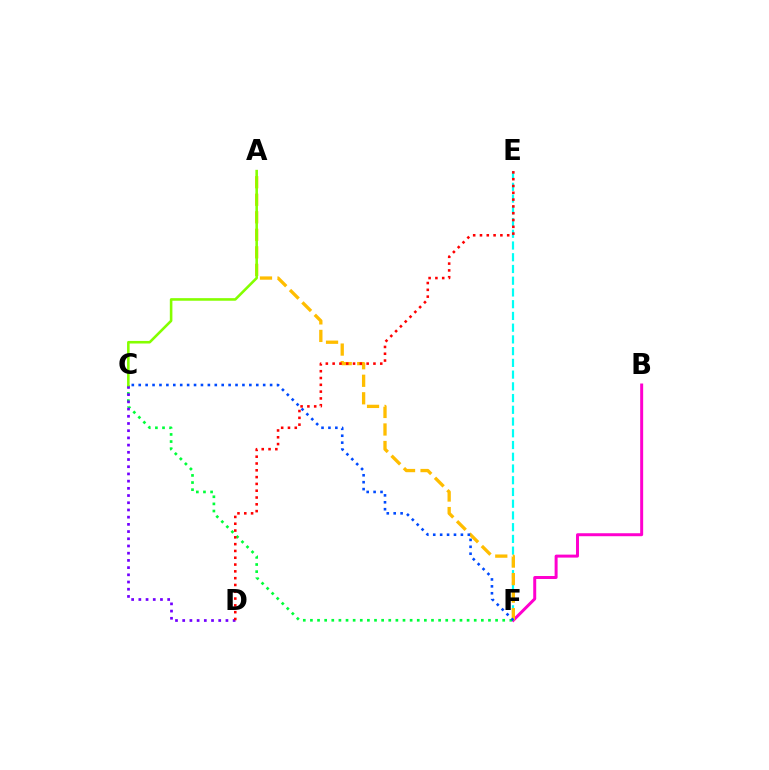{('E', 'F'): [{'color': '#00fff6', 'line_style': 'dashed', 'thickness': 1.59}], ('B', 'F'): [{'color': '#ff00cf', 'line_style': 'solid', 'thickness': 2.14}], ('A', 'F'): [{'color': '#ffbd00', 'line_style': 'dashed', 'thickness': 2.38}], ('C', 'F'): [{'color': '#00ff39', 'line_style': 'dotted', 'thickness': 1.93}, {'color': '#004bff', 'line_style': 'dotted', 'thickness': 1.88}], ('C', 'D'): [{'color': '#7200ff', 'line_style': 'dotted', 'thickness': 1.96}], ('D', 'E'): [{'color': '#ff0000', 'line_style': 'dotted', 'thickness': 1.85}], ('A', 'C'): [{'color': '#84ff00', 'line_style': 'solid', 'thickness': 1.86}]}